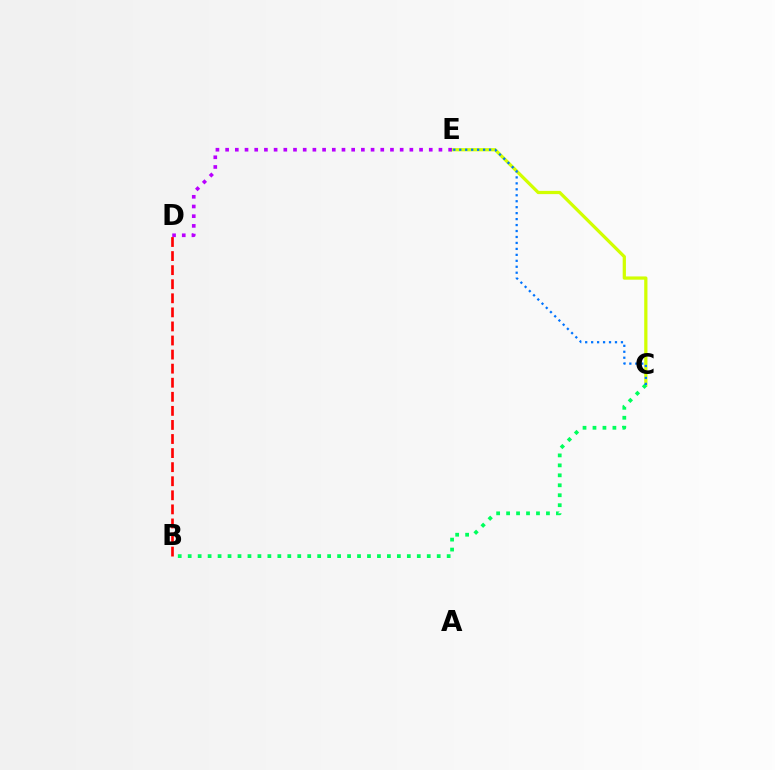{('C', 'E'): [{'color': '#d1ff00', 'line_style': 'solid', 'thickness': 2.33}, {'color': '#0074ff', 'line_style': 'dotted', 'thickness': 1.62}], ('B', 'C'): [{'color': '#00ff5c', 'line_style': 'dotted', 'thickness': 2.71}], ('D', 'E'): [{'color': '#b900ff', 'line_style': 'dotted', 'thickness': 2.63}], ('B', 'D'): [{'color': '#ff0000', 'line_style': 'dashed', 'thickness': 1.91}]}